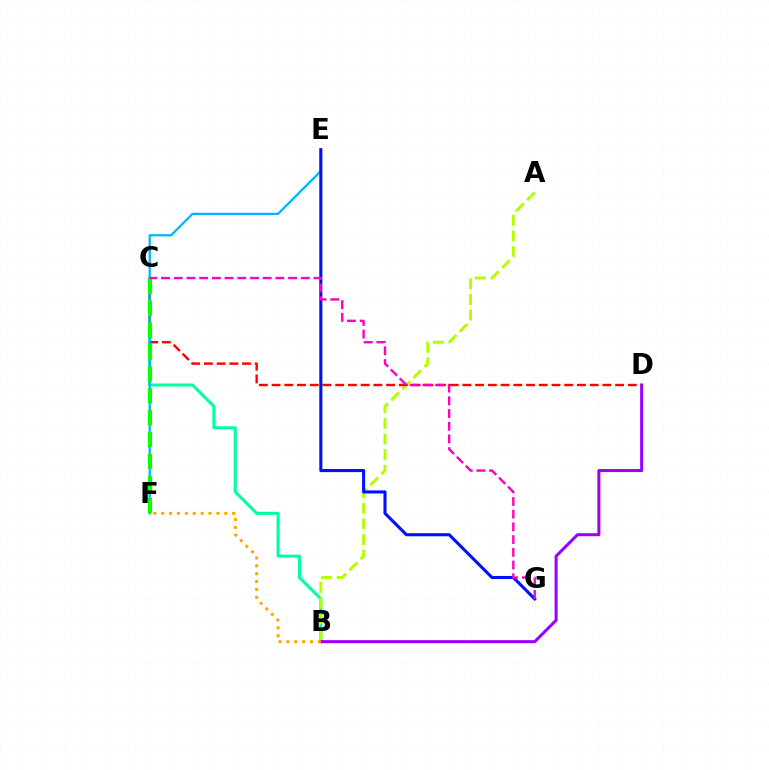{('B', 'C'): [{'color': '#00ff9d', 'line_style': 'solid', 'thickness': 2.18}], ('A', 'B'): [{'color': '#b3ff00', 'line_style': 'dashed', 'thickness': 2.12}], ('B', 'D'): [{'color': '#9b00ff', 'line_style': 'solid', 'thickness': 2.18}], ('C', 'D'): [{'color': '#ff0000', 'line_style': 'dashed', 'thickness': 1.73}], ('B', 'F'): [{'color': '#ffa500', 'line_style': 'dotted', 'thickness': 2.14}], ('E', 'F'): [{'color': '#00b5ff', 'line_style': 'solid', 'thickness': 1.62}], ('C', 'F'): [{'color': '#08ff00', 'line_style': 'dashed', 'thickness': 2.98}], ('E', 'G'): [{'color': '#0010ff', 'line_style': 'solid', 'thickness': 2.21}], ('C', 'G'): [{'color': '#ff00bd', 'line_style': 'dashed', 'thickness': 1.73}]}